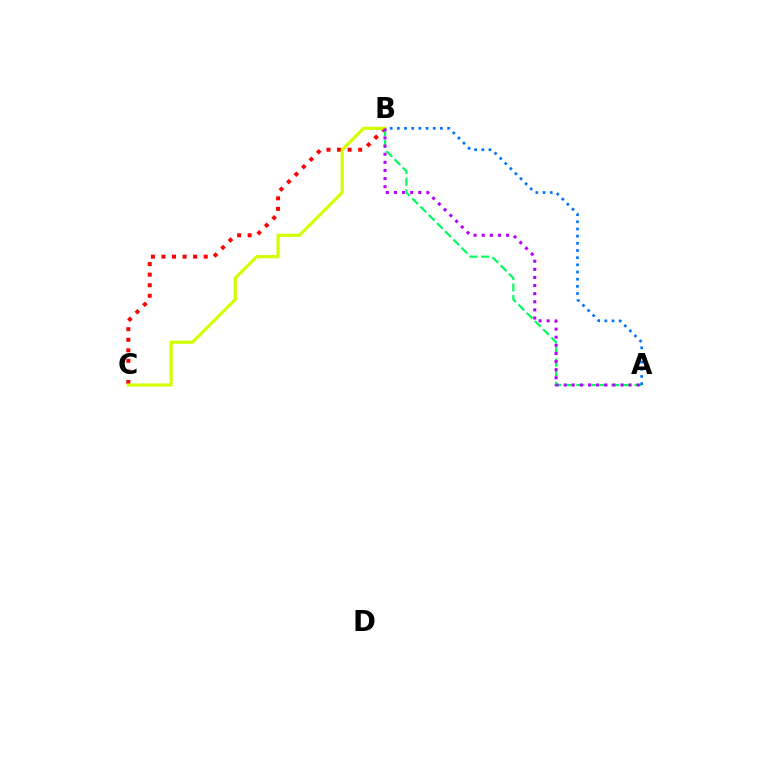{('B', 'C'): [{'color': '#ff0000', 'line_style': 'dotted', 'thickness': 2.87}, {'color': '#d1ff00', 'line_style': 'solid', 'thickness': 2.27}], ('A', 'B'): [{'color': '#00ff5c', 'line_style': 'dashed', 'thickness': 1.58}, {'color': '#0074ff', 'line_style': 'dotted', 'thickness': 1.95}, {'color': '#b900ff', 'line_style': 'dotted', 'thickness': 2.21}]}